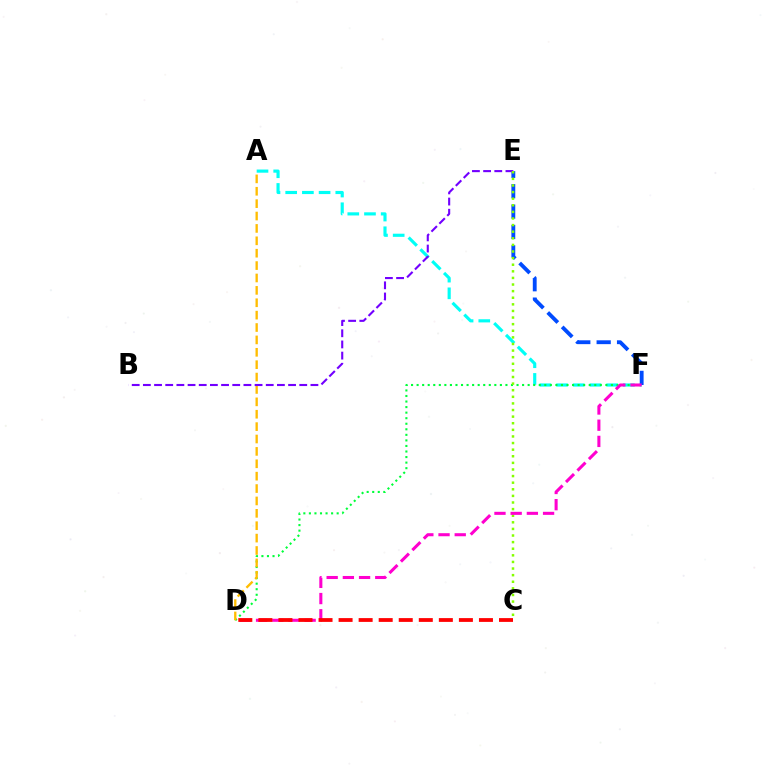{('A', 'F'): [{'color': '#00fff6', 'line_style': 'dashed', 'thickness': 2.27}], ('D', 'F'): [{'color': '#00ff39', 'line_style': 'dotted', 'thickness': 1.51}, {'color': '#ff00cf', 'line_style': 'dashed', 'thickness': 2.2}], ('E', 'F'): [{'color': '#004bff', 'line_style': 'dashed', 'thickness': 2.77}], ('A', 'D'): [{'color': '#ffbd00', 'line_style': 'dashed', 'thickness': 1.68}], ('B', 'E'): [{'color': '#7200ff', 'line_style': 'dashed', 'thickness': 1.52}], ('C', 'E'): [{'color': '#84ff00', 'line_style': 'dotted', 'thickness': 1.79}], ('C', 'D'): [{'color': '#ff0000', 'line_style': 'dashed', 'thickness': 2.72}]}